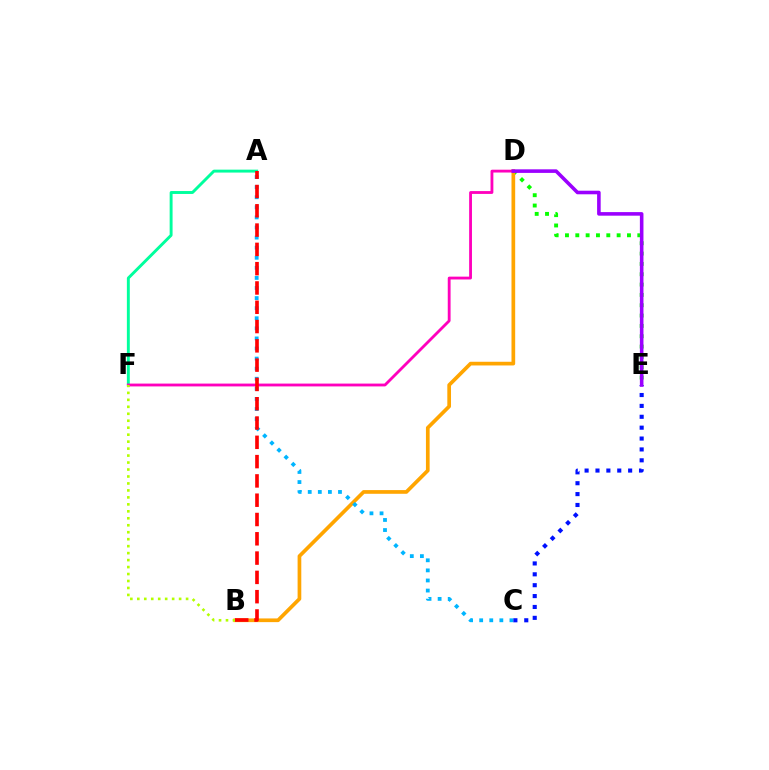{('D', 'E'): [{'color': '#08ff00', 'line_style': 'dotted', 'thickness': 2.81}, {'color': '#9b00ff', 'line_style': 'solid', 'thickness': 2.58}], ('B', 'D'): [{'color': '#ffa500', 'line_style': 'solid', 'thickness': 2.66}], ('A', 'C'): [{'color': '#00b5ff', 'line_style': 'dotted', 'thickness': 2.74}], ('A', 'F'): [{'color': '#00ff9d', 'line_style': 'solid', 'thickness': 2.1}], ('D', 'F'): [{'color': '#ff00bd', 'line_style': 'solid', 'thickness': 2.04}], ('B', 'F'): [{'color': '#b3ff00', 'line_style': 'dotted', 'thickness': 1.89}], ('A', 'B'): [{'color': '#ff0000', 'line_style': 'dashed', 'thickness': 2.62}], ('C', 'E'): [{'color': '#0010ff', 'line_style': 'dotted', 'thickness': 2.96}]}